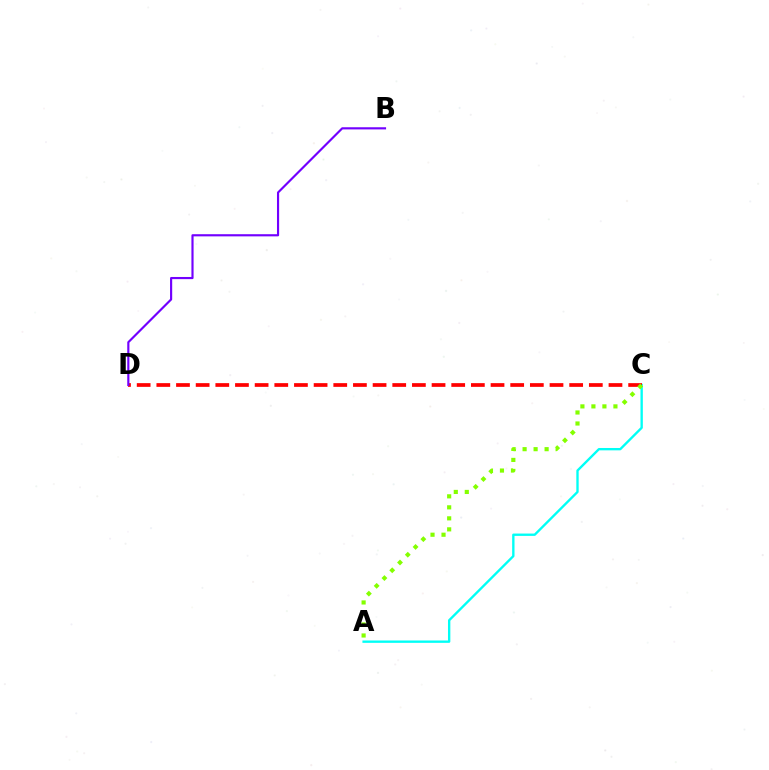{('A', 'C'): [{'color': '#00fff6', 'line_style': 'solid', 'thickness': 1.7}, {'color': '#84ff00', 'line_style': 'dotted', 'thickness': 2.99}], ('C', 'D'): [{'color': '#ff0000', 'line_style': 'dashed', 'thickness': 2.67}], ('B', 'D'): [{'color': '#7200ff', 'line_style': 'solid', 'thickness': 1.55}]}